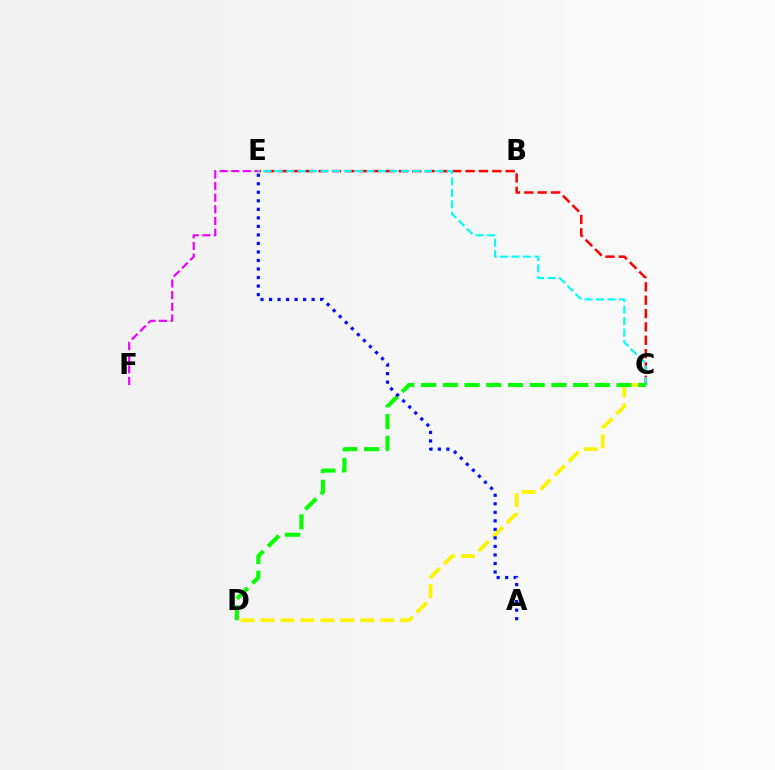{('C', 'E'): [{'color': '#ff0000', 'line_style': 'dashed', 'thickness': 1.81}, {'color': '#00fff6', 'line_style': 'dashed', 'thickness': 1.56}], ('C', 'D'): [{'color': '#fcf500', 'line_style': 'dashed', 'thickness': 2.71}, {'color': '#08ff00', 'line_style': 'dashed', 'thickness': 2.95}], ('E', 'F'): [{'color': '#ee00ff', 'line_style': 'dashed', 'thickness': 1.58}], ('A', 'E'): [{'color': '#0010ff', 'line_style': 'dotted', 'thickness': 2.32}]}